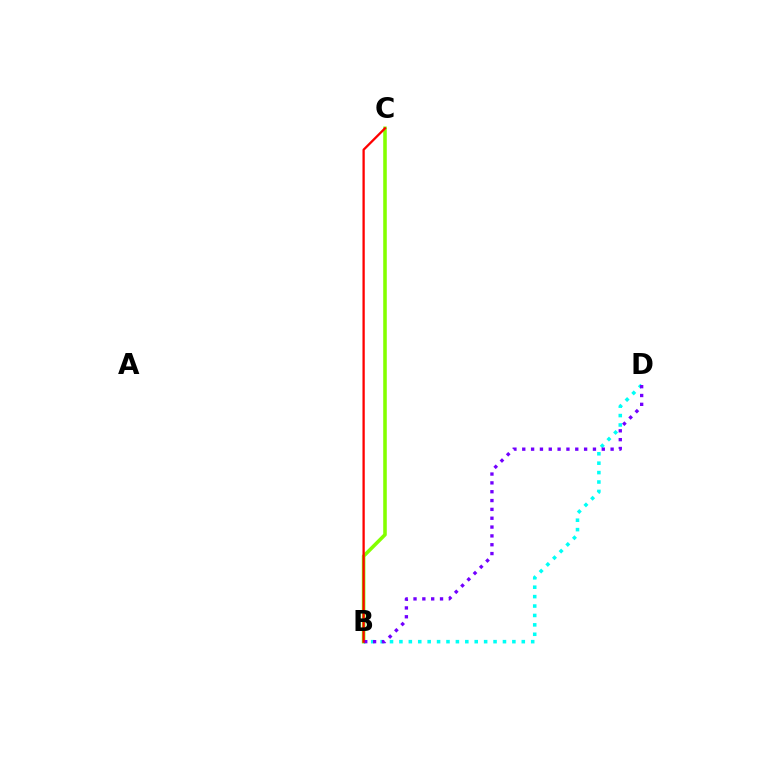{('B', 'C'): [{'color': '#84ff00', 'line_style': 'solid', 'thickness': 2.57}, {'color': '#ff0000', 'line_style': 'solid', 'thickness': 1.65}], ('B', 'D'): [{'color': '#00fff6', 'line_style': 'dotted', 'thickness': 2.56}, {'color': '#7200ff', 'line_style': 'dotted', 'thickness': 2.4}]}